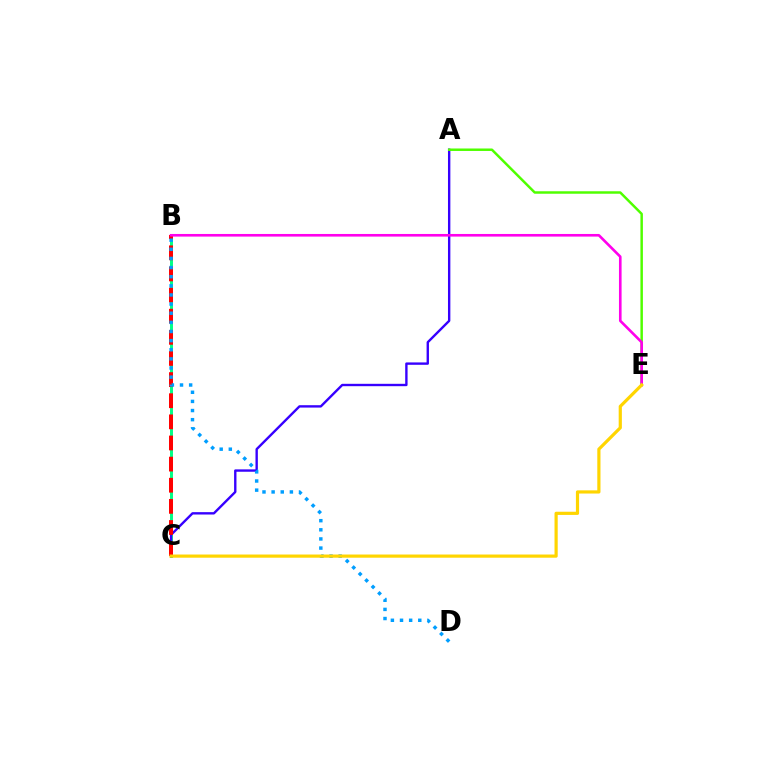{('B', 'C'): [{'color': '#00ff86', 'line_style': 'solid', 'thickness': 2.13}, {'color': '#ff0000', 'line_style': 'dashed', 'thickness': 2.87}], ('A', 'C'): [{'color': '#3700ff', 'line_style': 'solid', 'thickness': 1.71}], ('A', 'E'): [{'color': '#4fff00', 'line_style': 'solid', 'thickness': 1.78}], ('B', 'D'): [{'color': '#009eff', 'line_style': 'dotted', 'thickness': 2.48}], ('B', 'E'): [{'color': '#ff00ed', 'line_style': 'solid', 'thickness': 1.89}], ('C', 'E'): [{'color': '#ffd500', 'line_style': 'solid', 'thickness': 2.29}]}